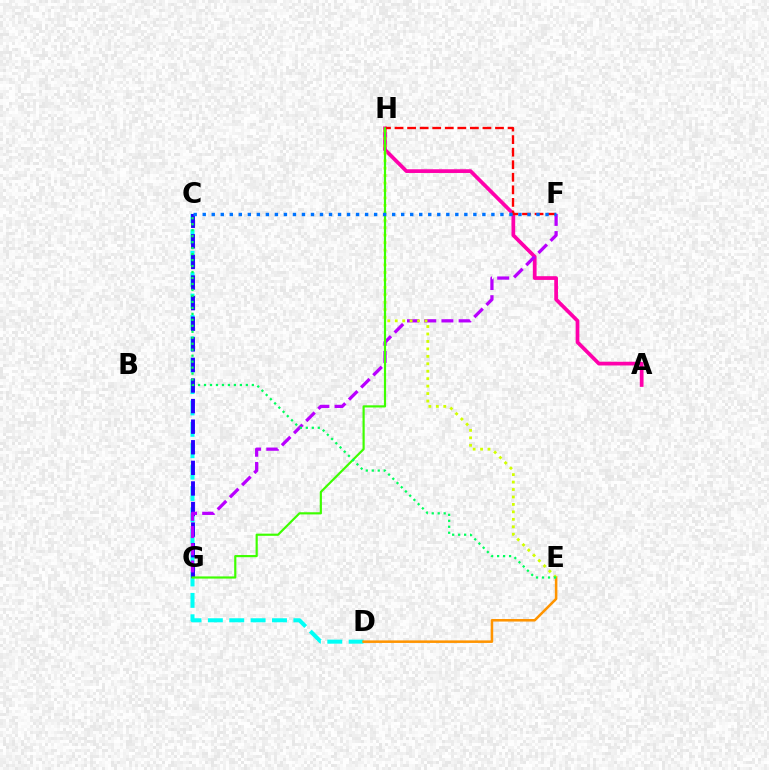{('A', 'H'): [{'color': '#ff00ac', 'line_style': 'solid', 'thickness': 2.68}], ('C', 'D'): [{'color': '#00fff6', 'line_style': 'dashed', 'thickness': 2.9}], ('C', 'G'): [{'color': '#2500ff', 'line_style': 'dashed', 'thickness': 2.8}], ('F', 'G'): [{'color': '#b900ff', 'line_style': 'dashed', 'thickness': 2.34}], ('D', 'E'): [{'color': '#ff9400', 'line_style': 'solid', 'thickness': 1.83}], ('E', 'H'): [{'color': '#d1ff00', 'line_style': 'dotted', 'thickness': 2.02}], ('F', 'H'): [{'color': '#ff0000', 'line_style': 'dashed', 'thickness': 1.71}], ('G', 'H'): [{'color': '#3dff00', 'line_style': 'solid', 'thickness': 1.56}], ('C', 'E'): [{'color': '#00ff5c', 'line_style': 'dotted', 'thickness': 1.62}], ('C', 'F'): [{'color': '#0074ff', 'line_style': 'dotted', 'thickness': 2.45}]}